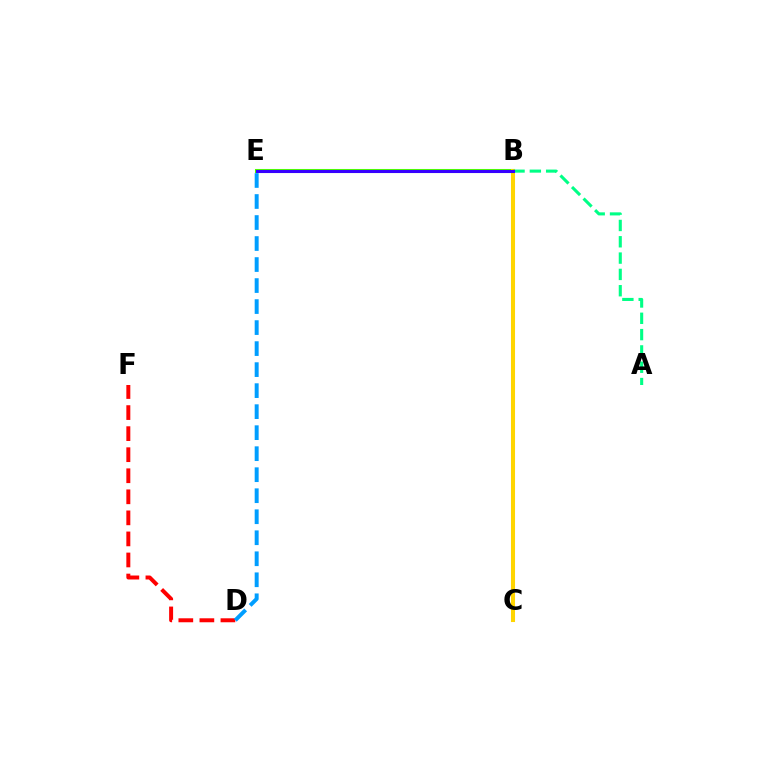{('B', 'E'): [{'color': '#ff00ed', 'line_style': 'solid', 'thickness': 2.09}, {'color': '#4fff00', 'line_style': 'solid', 'thickness': 2.92}, {'color': '#3700ff', 'line_style': 'solid', 'thickness': 2.2}], ('B', 'C'): [{'color': '#ffd500', 'line_style': 'solid', 'thickness': 2.93}], ('A', 'B'): [{'color': '#00ff86', 'line_style': 'dashed', 'thickness': 2.22}], ('D', 'F'): [{'color': '#ff0000', 'line_style': 'dashed', 'thickness': 2.86}], ('D', 'E'): [{'color': '#009eff', 'line_style': 'dashed', 'thickness': 2.85}]}